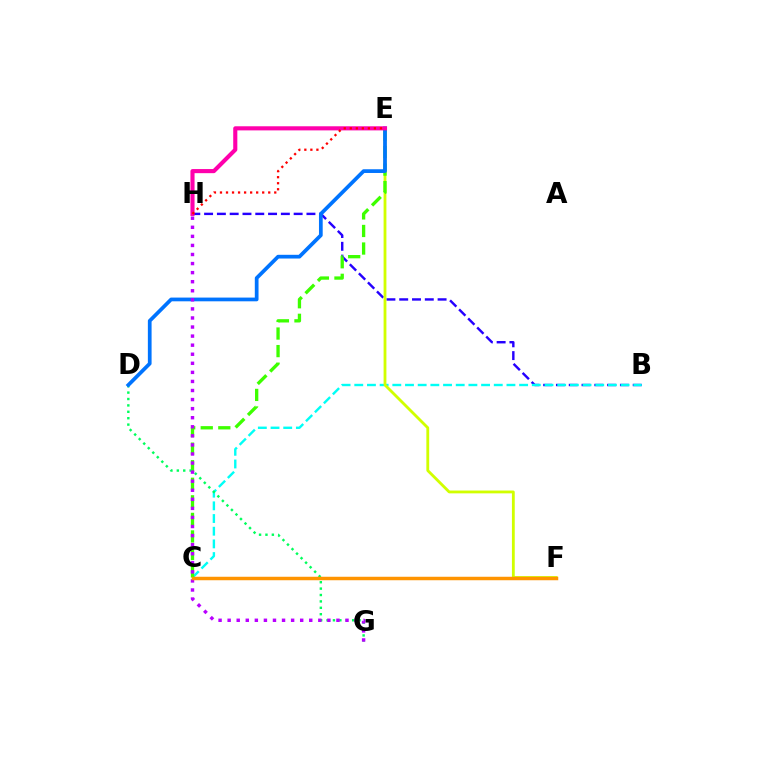{('B', 'H'): [{'color': '#2500ff', 'line_style': 'dashed', 'thickness': 1.74}], ('B', 'C'): [{'color': '#00fff6', 'line_style': 'dashed', 'thickness': 1.72}], ('E', 'F'): [{'color': '#d1ff00', 'line_style': 'solid', 'thickness': 2.03}], ('C', 'E'): [{'color': '#3dff00', 'line_style': 'dashed', 'thickness': 2.39}], ('D', 'G'): [{'color': '#00ff5c', 'line_style': 'dotted', 'thickness': 1.74}], ('D', 'E'): [{'color': '#0074ff', 'line_style': 'solid', 'thickness': 2.68}], ('G', 'H'): [{'color': '#b900ff', 'line_style': 'dotted', 'thickness': 2.46}], ('E', 'H'): [{'color': '#ff00ac', 'line_style': 'solid', 'thickness': 2.96}, {'color': '#ff0000', 'line_style': 'dotted', 'thickness': 1.64}], ('C', 'F'): [{'color': '#ff9400', 'line_style': 'solid', 'thickness': 2.51}]}